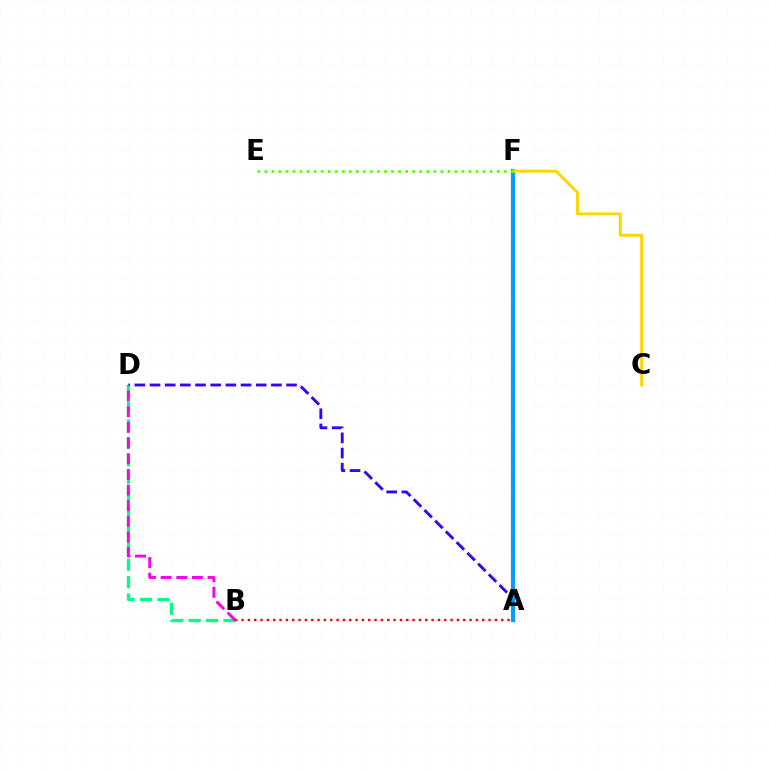{('A', 'D'): [{'color': '#3700ff', 'line_style': 'dashed', 'thickness': 2.06}], ('B', 'D'): [{'color': '#00ff86', 'line_style': 'dashed', 'thickness': 2.37}, {'color': '#ff00ed', 'line_style': 'dashed', 'thickness': 2.13}], ('A', 'F'): [{'color': '#009eff', 'line_style': 'solid', 'thickness': 2.97}], ('C', 'F'): [{'color': '#ffd500', 'line_style': 'solid', 'thickness': 2.09}], ('A', 'B'): [{'color': '#ff0000', 'line_style': 'dotted', 'thickness': 1.72}], ('E', 'F'): [{'color': '#4fff00', 'line_style': 'dotted', 'thickness': 1.91}]}